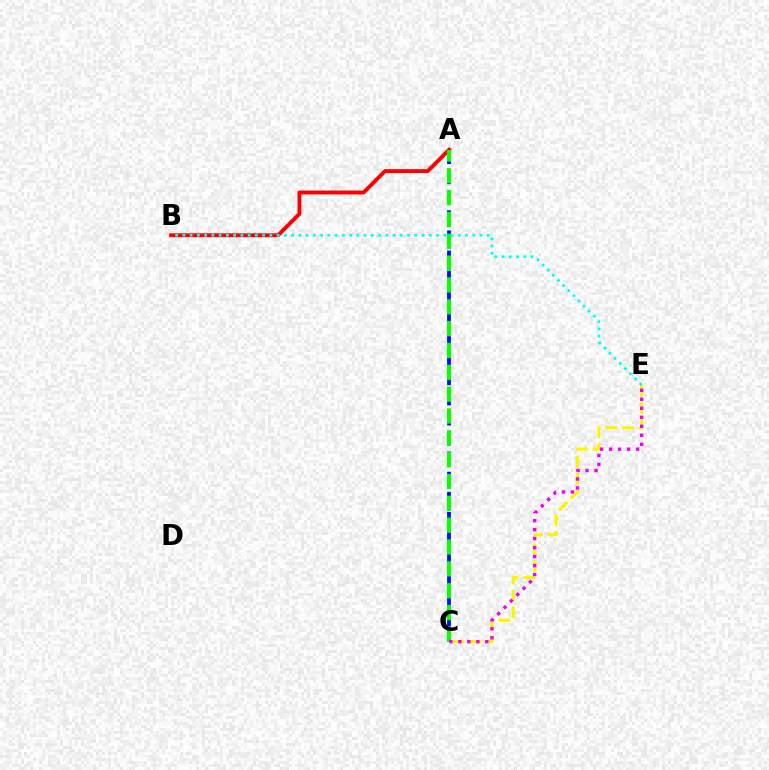{('A', 'B'): [{'color': '#ff0000', 'line_style': 'solid', 'thickness': 2.81}], ('A', 'C'): [{'color': '#0010ff', 'line_style': 'dashed', 'thickness': 2.73}, {'color': '#08ff00', 'line_style': 'dashed', 'thickness': 2.97}], ('C', 'E'): [{'color': '#fcf500', 'line_style': 'dashed', 'thickness': 2.29}, {'color': '#ee00ff', 'line_style': 'dotted', 'thickness': 2.44}], ('B', 'E'): [{'color': '#00fff6', 'line_style': 'dotted', 'thickness': 1.97}]}